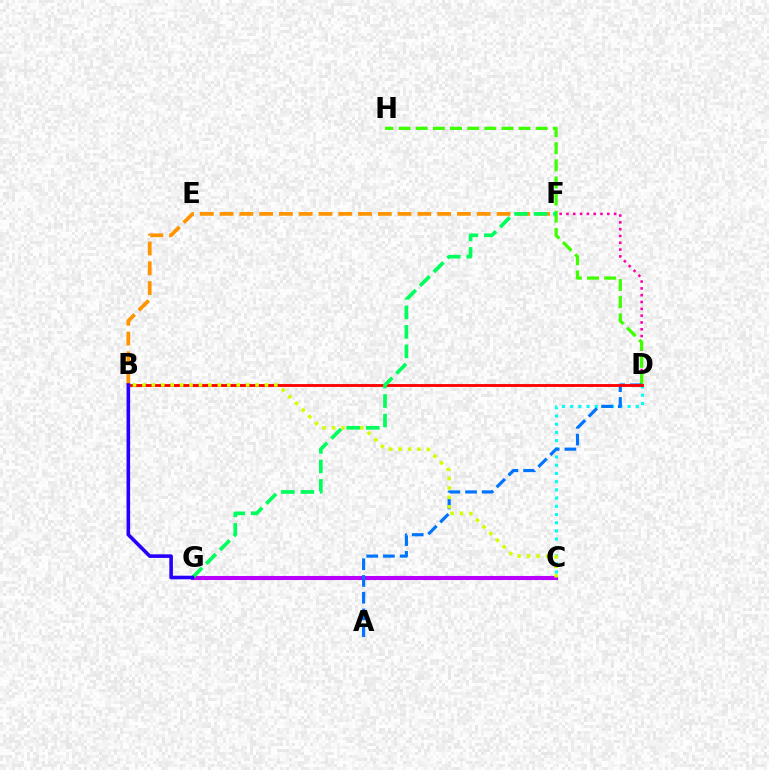{('C', 'D'): [{'color': '#00fff6', 'line_style': 'dotted', 'thickness': 2.23}], ('C', 'G'): [{'color': '#b900ff', 'line_style': 'solid', 'thickness': 2.92}], ('D', 'F'): [{'color': '#ff00ac', 'line_style': 'dotted', 'thickness': 1.85}], ('D', 'H'): [{'color': '#3dff00', 'line_style': 'dashed', 'thickness': 2.33}], ('A', 'D'): [{'color': '#0074ff', 'line_style': 'dashed', 'thickness': 2.27}], ('B', 'D'): [{'color': '#ff0000', 'line_style': 'solid', 'thickness': 2.05}], ('B', 'C'): [{'color': '#d1ff00', 'line_style': 'dotted', 'thickness': 2.56}], ('B', 'F'): [{'color': '#ff9400', 'line_style': 'dashed', 'thickness': 2.69}], ('F', 'G'): [{'color': '#00ff5c', 'line_style': 'dashed', 'thickness': 2.65}], ('B', 'G'): [{'color': '#2500ff', 'line_style': 'solid', 'thickness': 2.59}]}